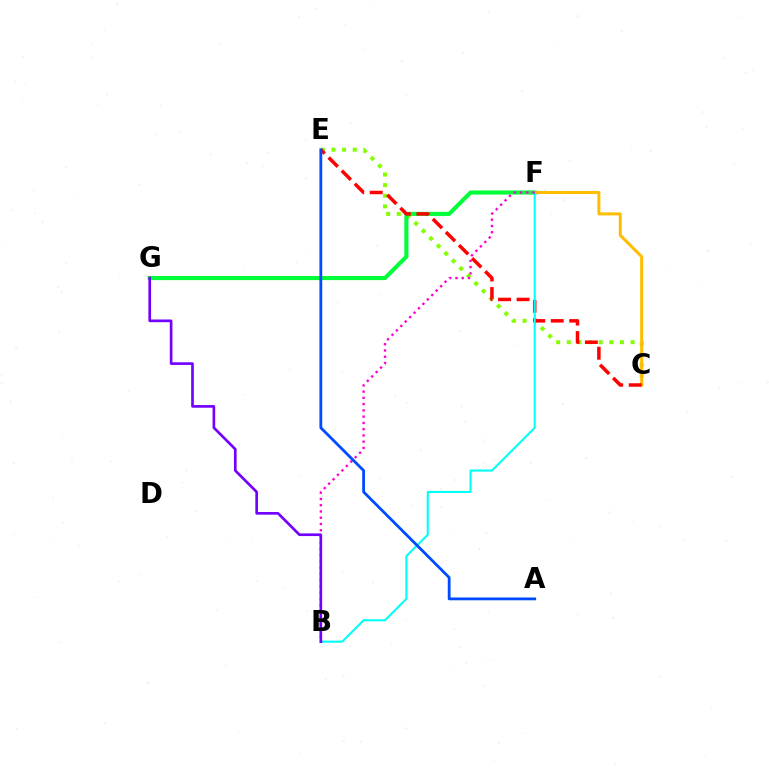{('C', 'E'): [{'color': '#84ff00', 'line_style': 'dotted', 'thickness': 2.89}, {'color': '#ff0000', 'line_style': 'dashed', 'thickness': 2.52}], ('F', 'G'): [{'color': '#00ff39', 'line_style': 'solid', 'thickness': 2.96}], ('C', 'F'): [{'color': '#ffbd00', 'line_style': 'solid', 'thickness': 2.16}], ('B', 'F'): [{'color': '#00fff6', 'line_style': 'solid', 'thickness': 1.5}, {'color': '#ff00cf', 'line_style': 'dotted', 'thickness': 1.7}], ('B', 'G'): [{'color': '#7200ff', 'line_style': 'solid', 'thickness': 1.92}], ('A', 'E'): [{'color': '#004bff', 'line_style': 'solid', 'thickness': 2.02}]}